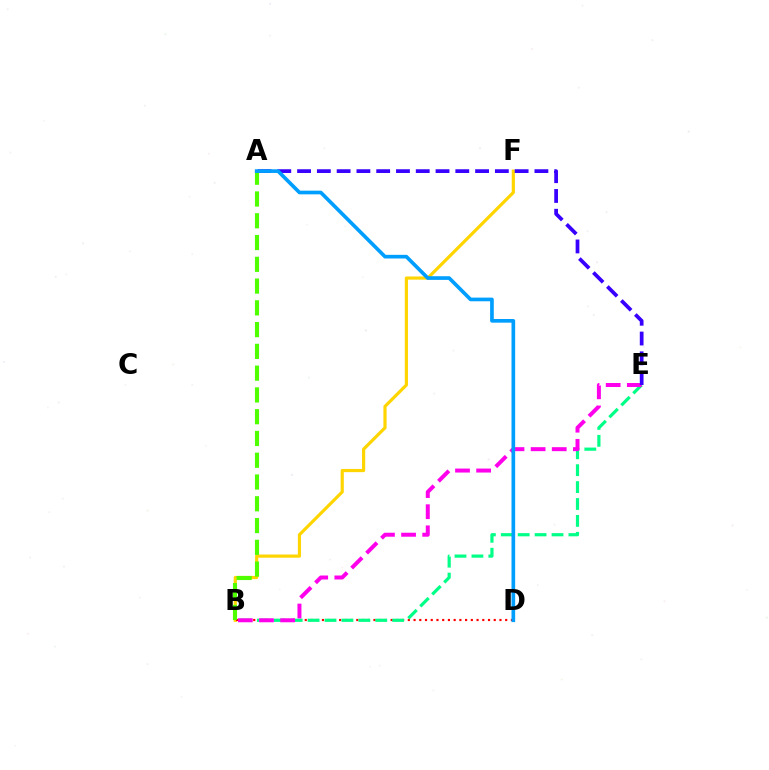{('B', 'F'): [{'color': '#ffd500', 'line_style': 'solid', 'thickness': 2.29}], ('B', 'D'): [{'color': '#ff0000', 'line_style': 'dotted', 'thickness': 1.56}], ('B', 'E'): [{'color': '#00ff86', 'line_style': 'dashed', 'thickness': 2.3}, {'color': '#ff00ed', 'line_style': 'dashed', 'thickness': 2.87}], ('A', 'E'): [{'color': '#3700ff', 'line_style': 'dashed', 'thickness': 2.69}], ('A', 'B'): [{'color': '#4fff00', 'line_style': 'dashed', 'thickness': 2.96}], ('A', 'D'): [{'color': '#009eff', 'line_style': 'solid', 'thickness': 2.64}]}